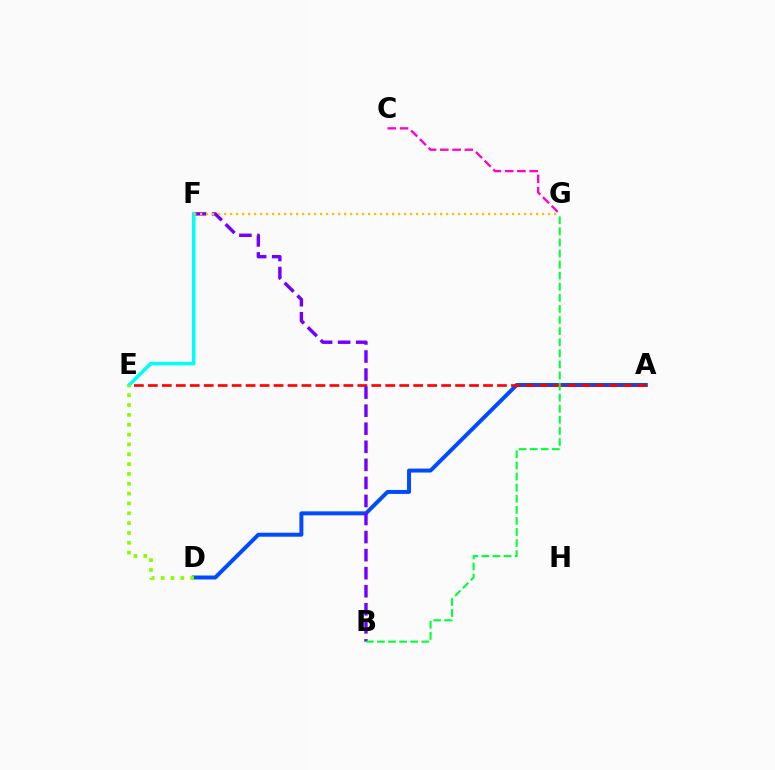{('A', 'D'): [{'color': '#004bff', 'line_style': 'solid', 'thickness': 2.86}], ('A', 'E'): [{'color': '#ff0000', 'line_style': 'dashed', 'thickness': 1.9}], ('B', 'F'): [{'color': '#7200ff', 'line_style': 'dashed', 'thickness': 2.45}], ('C', 'G'): [{'color': '#ff00cf', 'line_style': 'dashed', 'thickness': 1.67}], ('B', 'G'): [{'color': '#00ff39', 'line_style': 'dashed', 'thickness': 1.51}], ('E', 'F'): [{'color': '#00fff6', 'line_style': 'solid', 'thickness': 2.54}], ('F', 'G'): [{'color': '#ffbd00', 'line_style': 'dotted', 'thickness': 1.63}], ('D', 'E'): [{'color': '#84ff00', 'line_style': 'dotted', 'thickness': 2.67}]}